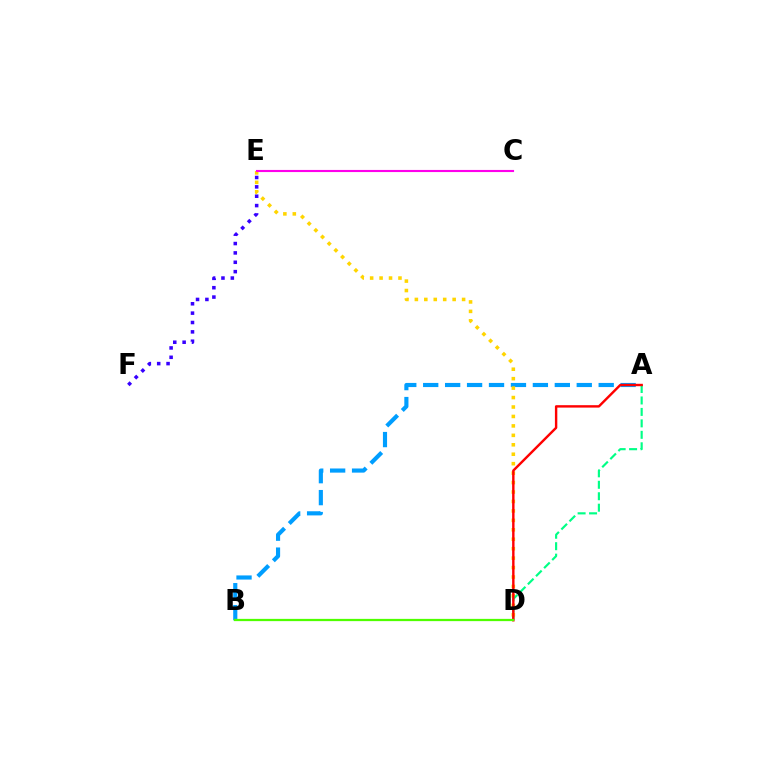{('E', 'F'): [{'color': '#3700ff', 'line_style': 'dotted', 'thickness': 2.54}], ('A', 'B'): [{'color': '#009eff', 'line_style': 'dashed', 'thickness': 2.98}], ('D', 'E'): [{'color': '#ffd500', 'line_style': 'dotted', 'thickness': 2.57}], ('A', 'D'): [{'color': '#00ff86', 'line_style': 'dashed', 'thickness': 1.56}, {'color': '#ff0000', 'line_style': 'solid', 'thickness': 1.74}], ('C', 'E'): [{'color': '#ff00ed', 'line_style': 'solid', 'thickness': 1.53}], ('B', 'D'): [{'color': '#4fff00', 'line_style': 'solid', 'thickness': 1.62}]}